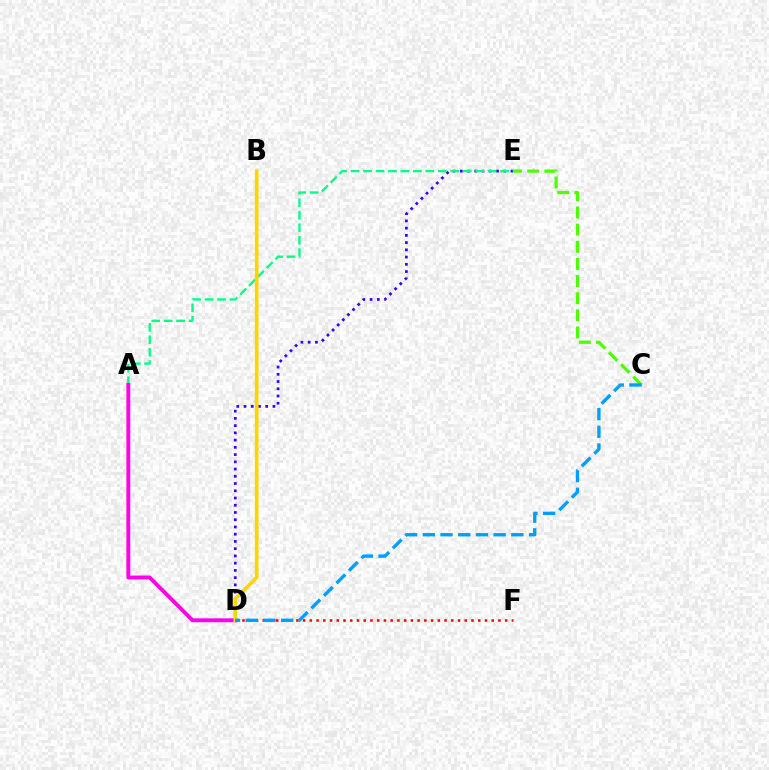{('D', 'E'): [{'color': '#3700ff', 'line_style': 'dotted', 'thickness': 1.97}], ('A', 'E'): [{'color': '#00ff86', 'line_style': 'dashed', 'thickness': 1.69}], ('A', 'D'): [{'color': '#ff00ed', 'line_style': 'solid', 'thickness': 2.79}], ('B', 'D'): [{'color': '#ffd500', 'line_style': 'solid', 'thickness': 2.62}], ('D', 'F'): [{'color': '#ff0000', 'line_style': 'dotted', 'thickness': 1.83}], ('C', 'E'): [{'color': '#4fff00', 'line_style': 'dashed', 'thickness': 2.33}], ('C', 'D'): [{'color': '#009eff', 'line_style': 'dashed', 'thickness': 2.41}]}